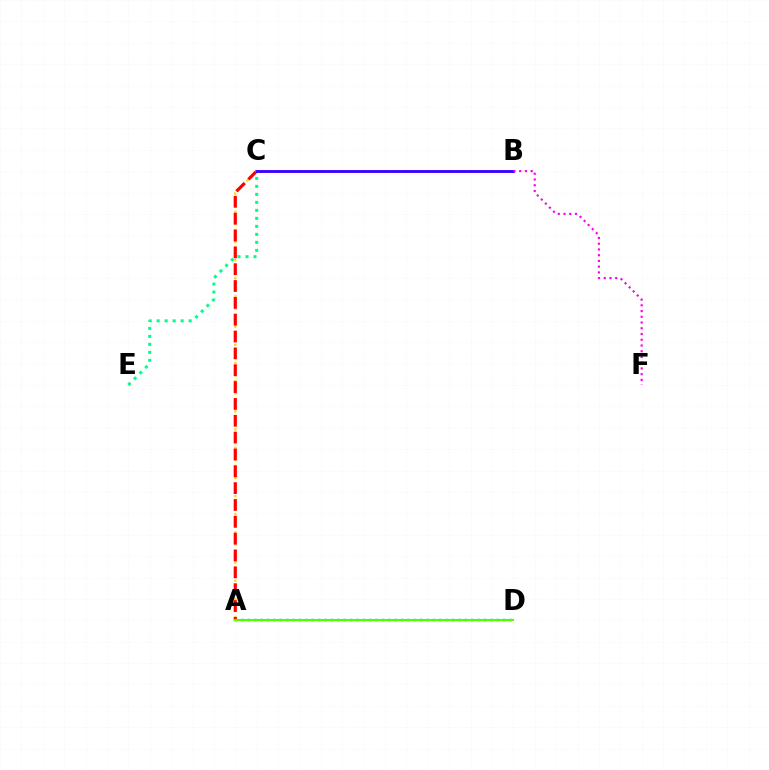{('A', 'D'): [{'color': '#009eff', 'line_style': 'dotted', 'thickness': 1.73}, {'color': '#4fff00', 'line_style': 'solid', 'thickness': 1.53}], ('A', 'C'): [{'color': '#ffd500', 'line_style': 'dotted', 'thickness': 1.64}, {'color': '#ff0000', 'line_style': 'dashed', 'thickness': 2.29}], ('C', 'E'): [{'color': '#00ff86', 'line_style': 'dotted', 'thickness': 2.17}], ('B', 'C'): [{'color': '#3700ff', 'line_style': 'solid', 'thickness': 2.06}], ('B', 'F'): [{'color': '#ff00ed', 'line_style': 'dotted', 'thickness': 1.56}]}